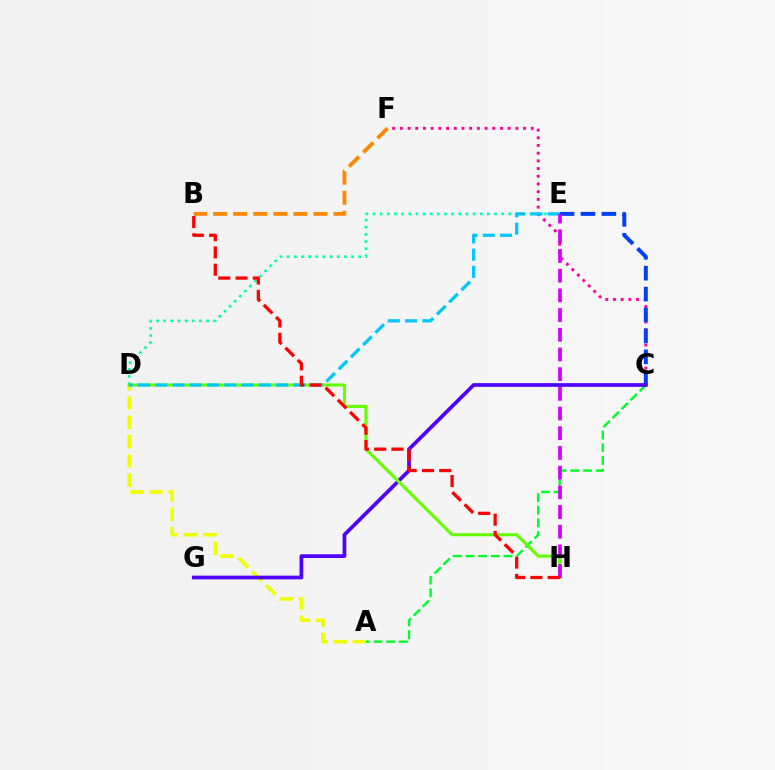{('A', 'D'): [{'color': '#eeff00', 'line_style': 'dashed', 'thickness': 2.62}], ('A', 'C'): [{'color': '#00ff27', 'line_style': 'dashed', 'thickness': 1.73}], ('C', 'F'): [{'color': '#ff00a0', 'line_style': 'dotted', 'thickness': 2.09}], ('C', 'E'): [{'color': '#003fff', 'line_style': 'dashed', 'thickness': 2.84}], ('C', 'G'): [{'color': '#4f00ff', 'line_style': 'solid', 'thickness': 2.67}], ('B', 'F'): [{'color': '#ff8800', 'line_style': 'dashed', 'thickness': 2.73}], ('D', 'E'): [{'color': '#00ffaf', 'line_style': 'dotted', 'thickness': 1.94}, {'color': '#00c7ff', 'line_style': 'dashed', 'thickness': 2.35}], ('D', 'H'): [{'color': '#66ff00', 'line_style': 'solid', 'thickness': 2.22}], ('E', 'H'): [{'color': '#d600ff', 'line_style': 'dashed', 'thickness': 2.68}], ('B', 'H'): [{'color': '#ff0000', 'line_style': 'dashed', 'thickness': 2.35}]}